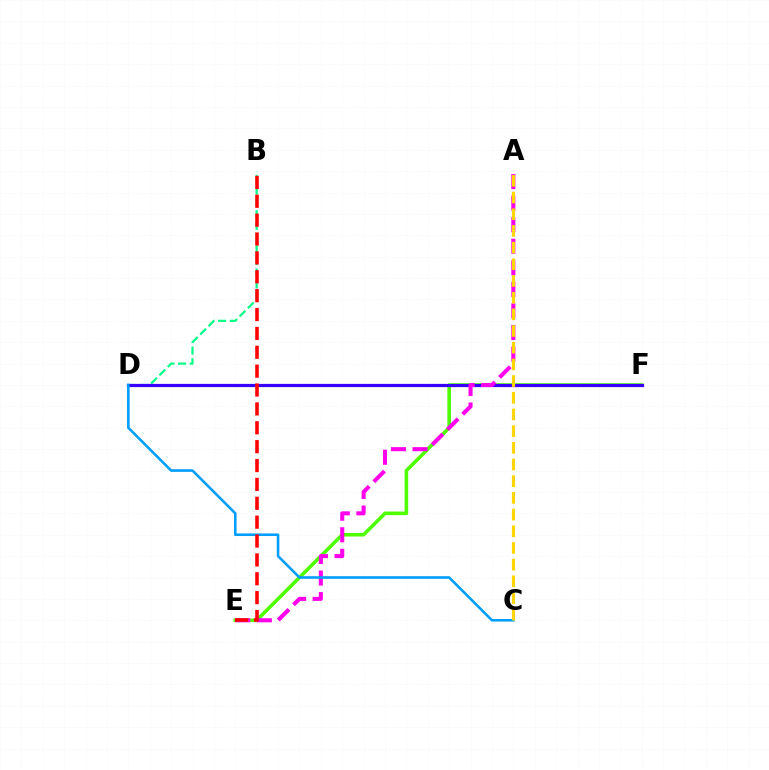{('B', 'D'): [{'color': '#00ff86', 'line_style': 'dashed', 'thickness': 1.59}], ('E', 'F'): [{'color': '#4fff00', 'line_style': 'solid', 'thickness': 2.57}], ('D', 'F'): [{'color': '#3700ff', 'line_style': 'solid', 'thickness': 2.32}], ('A', 'E'): [{'color': '#ff00ed', 'line_style': 'dashed', 'thickness': 2.93}], ('C', 'D'): [{'color': '#009eff', 'line_style': 'solid', 'thickness': 1.87}], ('A', 'C'): [{'color': '#ffd500', 'line_style': 'dashed', 'thickness': 2.27}], ('B', 'E'): [{'color': '#ff0000', 'line_style': 'dashed', 'thickness': 2.56}]}